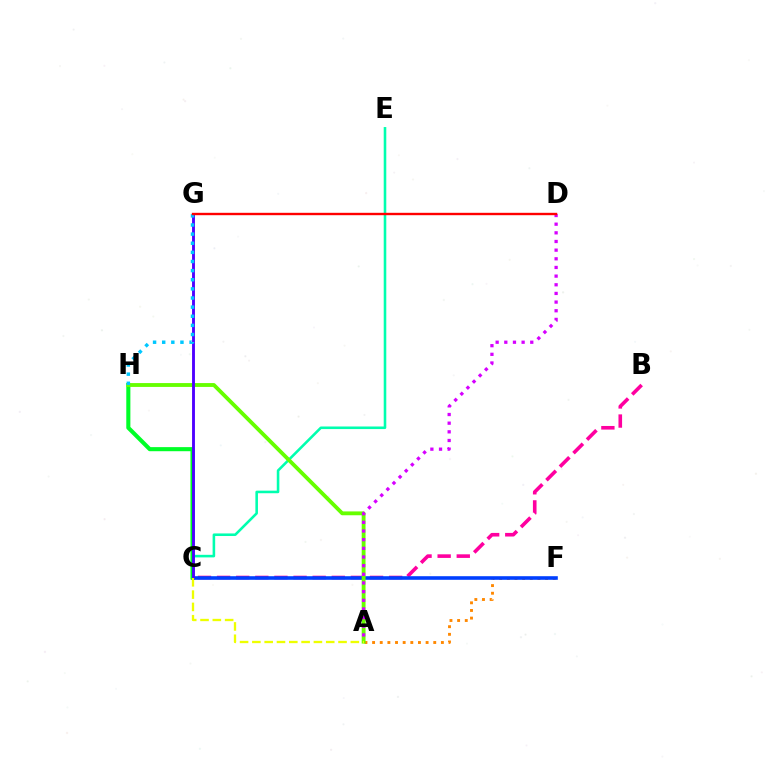{('B', 'C'): [{'color': '#ff00a0', 'line_style': 'dashed', 'thickness': 2.6}], ('C', 'E'): [{'color': '#00ffaf', 'line_style': 'solid', 'thickness': 1.86}], ('A', 'F'): [{'color': '#ff8800', 'line_style': 'dotted', 'thickness': 2.08}], ('C', 'F'): [{'color': '#003fff', 'line_style': 'solid', 'thickness': 2.59}], ('C', 'H'): [{'color': '#00ff27', 'line_style': 'solid', 'thickness': 2.94}], ('A', 'H'): [{'color': '#66ff00', 'line_style': 'solid', 'thickness': 2.77}], ('C', 'G'): [{'color': '#4f00ff', 'line_style': 'solid', 'thickness': 2.07}], ('A', 'C'): [{'color': '#eeff00', 'line_style': 'dashed', 'thickness': 1.67}], ('A', 'D'): [{'color': '#d600ff', 'line_style': 'dotted', 'thickness': 2.35}], ('G', 'H'): [{'color': '#00c7ff', 'line_style': 'dotted', 'thickness': 2.48}], ('D', 'G'): [{'color': '#ff0000', 'line_style': 'solid', 'thickness': 1.72}]}